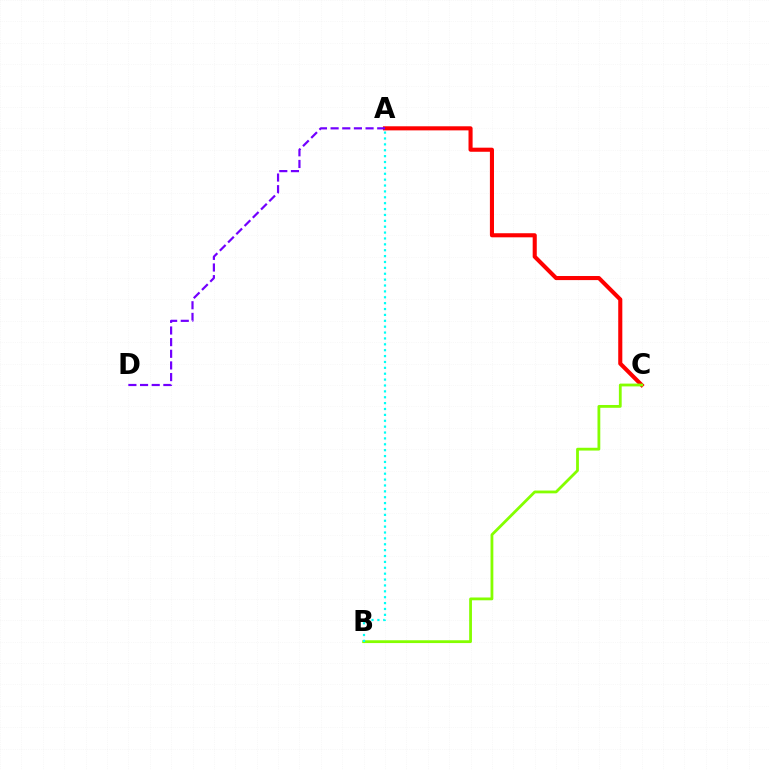{('A', 'C'): [{'color': '#ff0000', 'line_style': 'solid', 'thickness': 2.94}], ('B', 'C'): [{'color': '#84ff00', 'line_style': 'solid', 'thickness': 2.02}], ('A', 'B'): [{'color': '#00fff6', 'line_style': 'dotted', 'thickness': 1.6}], ('A', 'D'): [{'color': '#7200ff', 'line_style': 'dashed', 'thickness': 1.58}]}